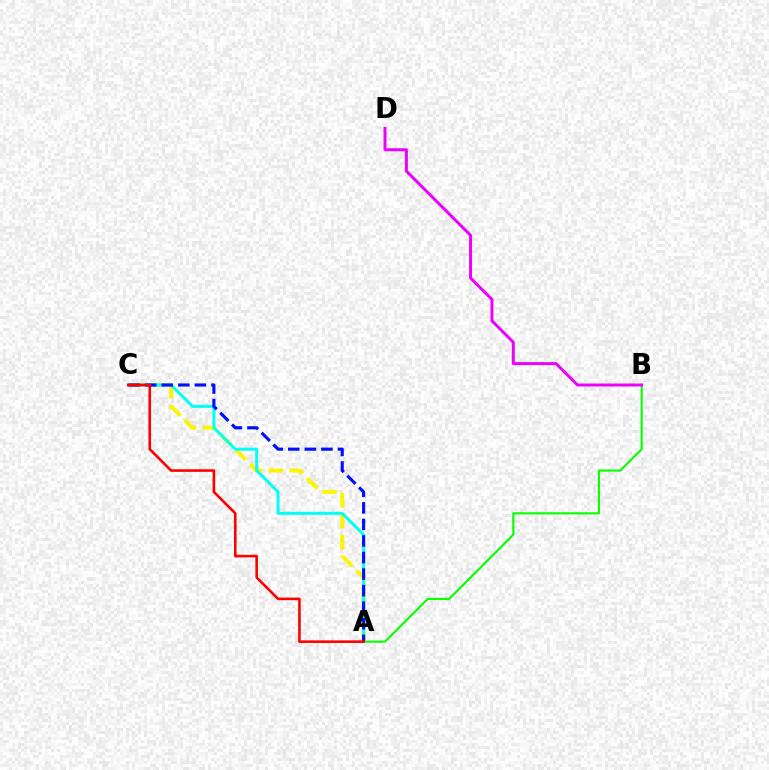{('A', 'B'): [{'color': '#08ff00', 'line_style': 'solid', 'thickness': 1.54}], ('A', 'C'): [{'color': '#fcf500', 'line_style': 'dashed', 'thickness': 2.84}, {'color': '#00fff6', 'line_style': 'solid', 'thickness': 2.15}, {'color': '#0010ff', 'line_style': 'dashed', 'thickness': 2.25}, {'color': '#ff0000', 'line_style': 'solid', 'thickness': 1.87}], ('B', 'D'): [{'color': '#ee00ff', 'line_style': 'solid', 'thickness': 2.15}]}